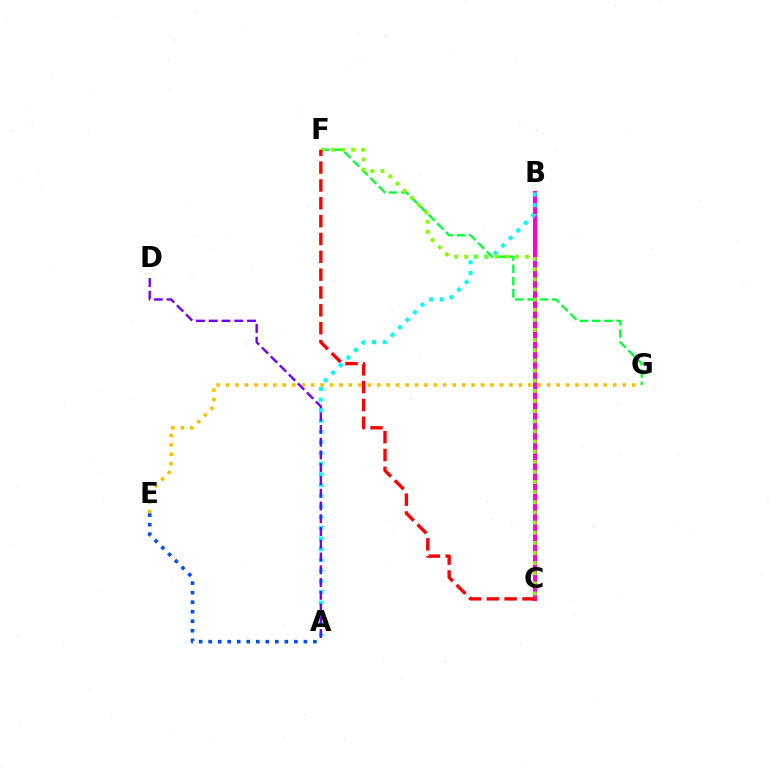{('B', 'C'): [{'color': '#ff00cf', 'line_style': 'solid', 'thickness': 2.94}], ('A', 'B'): [{'color': '#00fff6', 'line_style': 'dotted', 'thickness': 2.9}], ('F', 'G'): [{'color': '#00ff39', 'line_style': 'dashed', 'thickness': 1.66}], ('E', 'G'): [{'color': '#ffbd00', 'line_style': 'dotted', 'thickness': 2.57}], ('A', 'E'): [{'color': '#004bff', 'line_style': 'dotted', 'thickness': 2.59}], ('C', 'F'): [{'color': '#84ff00', 'line_style': 'dotted', 'thickness': 2.75}, {'color': '#ff0000', 'line_style': 'dashed', 'thickness': 2.42}], ('A', 'D'): [{'color': '#7200ff', 'line_style': 'dashed', 'thickness': 1.73}]}